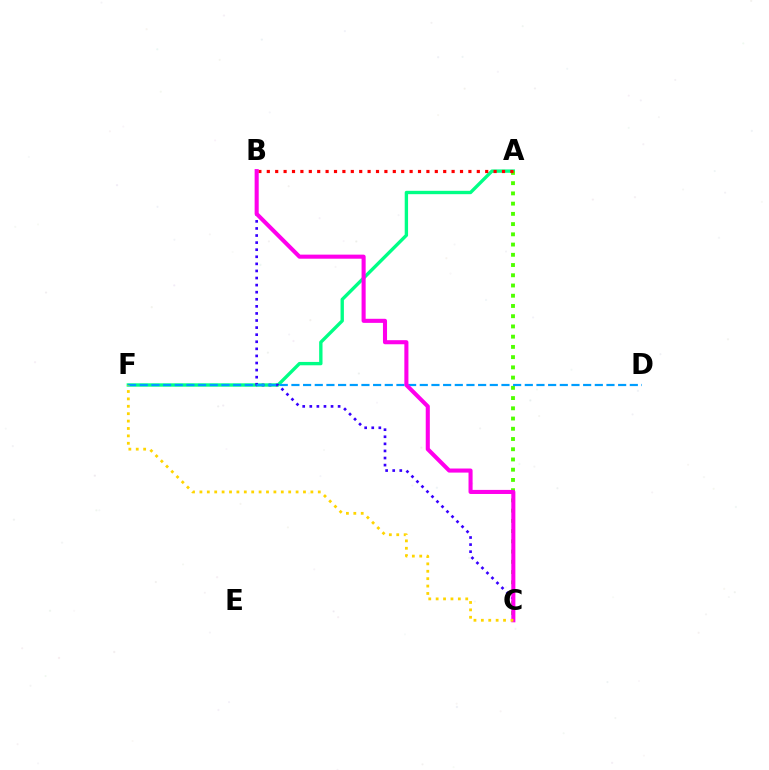{('A', 'F'): [{'color': '#00ff86', 'line_style': 'solid', 'thickness': 2.42}], ('A', 'C'): [{'color': '#4fff00', 'line_style': 'dotted', 'thickness': 2.78}], ('A', 'B'): [{'color': '#ff0000', 'line_style': 'dotted', 'thickness': 2.28}], ('B', 'C'): [{'color': '#3700ff', 'line_style': 'dotted', 'thickness': 1.92}, {'color': '#ff00ed', 'line_style': 'solid', 'thickness': 2.94}], ('D', 'F'): [{'color': '#009eff', 'line_style': 'dashed', 'thickness': 1.59}], ('C', 'F'): [{'color': '#ffd500', 'line_style': 'dotted', 'thickness': 2.01}]}